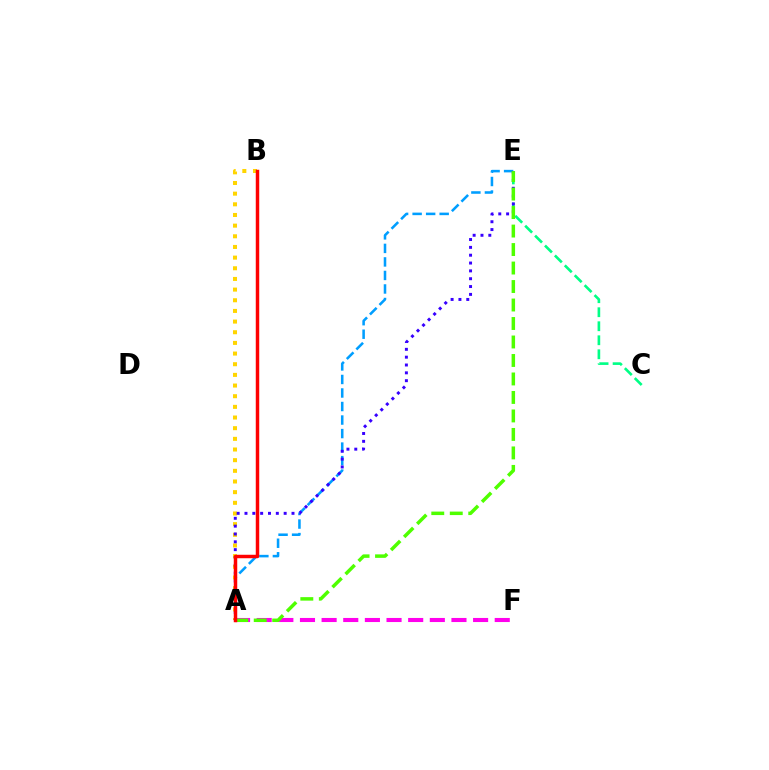{('A', 'B'): [{'color': '#ffd500', 'line_style': 'dotted', 'thickness': 2.9}, {'color': '#ff0000', 'line_style': 'solid', 'thickness': 2.5}], ('A', 'F'): [{'color': '#ff00ed', 'line_style': 'dashed', 'thickness': 2.94}], ('C', 'E'): [{'color': '#00ff86', 'line_style': 'dashed', 'thickness': 1.9}], ('A', 'E'): [{'color': '#009eff', 'line_style': 'dashed', 'thickness': 1.84}, {'color': '#3700ff', 'line_style': 'dotted', 'thickness': 2.13}, {'color': '#4fff00', 'line_style': 'dashed', 'thickness': 2.51}]}